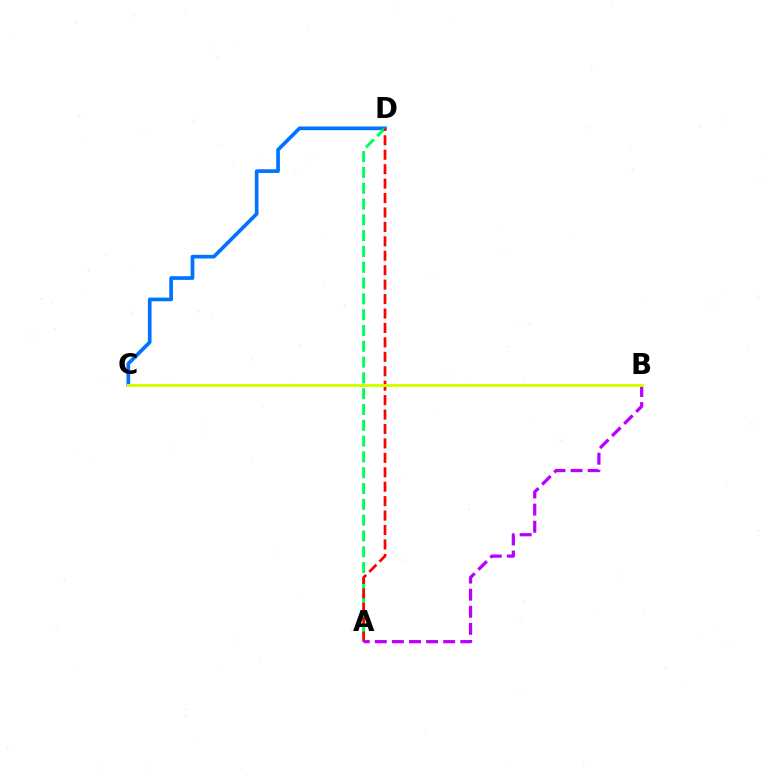{('C', 'D'): [{'color': '#0074ff', 'line_style': 'solid', 'thickness': 2.65}], ('A', 'D'): [{'color': '#00ff5c', 'line_style': 'dashed', 'thickness': 2.15}, {'color': '#ff0000', 'line_style': 'dashed', 'thickness': 1.96}], ('A', 'B'): [{'color': '#b900ff', 'line_style': 'dashed', 'thickness': 2.32}], ('B', 'C'): [{'color': '#d1ff00', 'line_style': 'solid', 'thickness': 2.13}]}